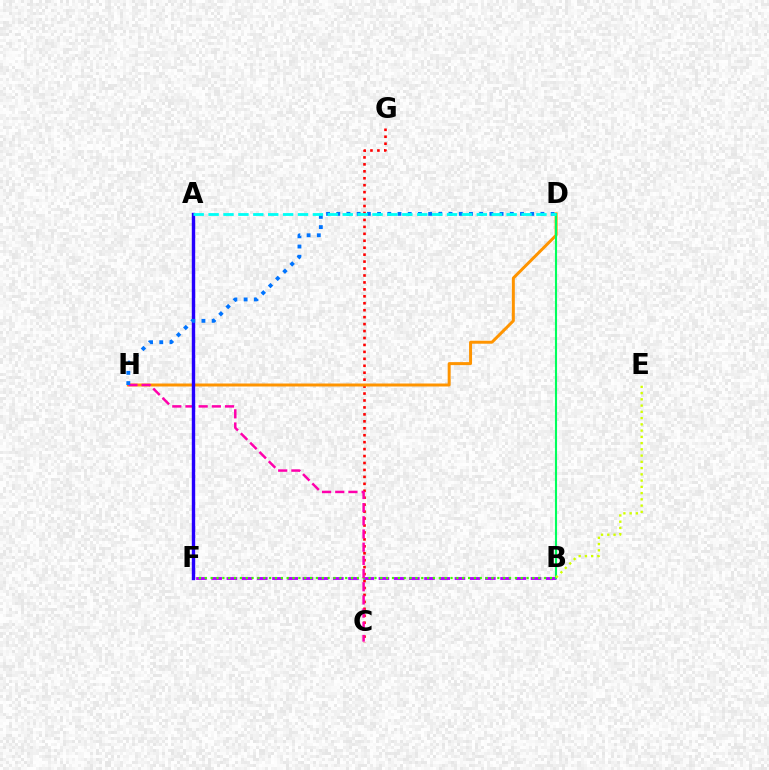{('C', 'G'): [{'color': '#ff0000', 'line_style': 'dotted', 'thickness': 1.89}], ('B', 'F'): [{'color': '#b900ff', 'line_style': 'dashed', 'thickness': 2.07}, {'color': '#3dff00', 'line_style': 'dotted', 'thickness': 1.59}], ('D', 'H'): [{'color': '#ff9400', 'line_style': 'solid', 'thickness': 2.15}, {'color': '#0074ff', 'line_style': 'dotted', 'thickness': 2.77}], ('B', 'D'): [{'color': '#00ff5c', 'line_style': 'solid', 'thickness': 1.53}], ('C', 'H'): [{'color': '#ff00ac', 'line_style': 'dashed', 'thickness': 1.79}], ('A', 'F'): [{'color': '#2500ff', 'line_style': 'solid', 'thickness': 2.45}], ('A', 'D'): [{'color': '#00fff6', 'line_style': 'dashed', 'thickness': 2.02}], ('B', 'E'): [{'color': '#d1ff00', 'line_style': 'dotted', 'thickness': 1.7}]}